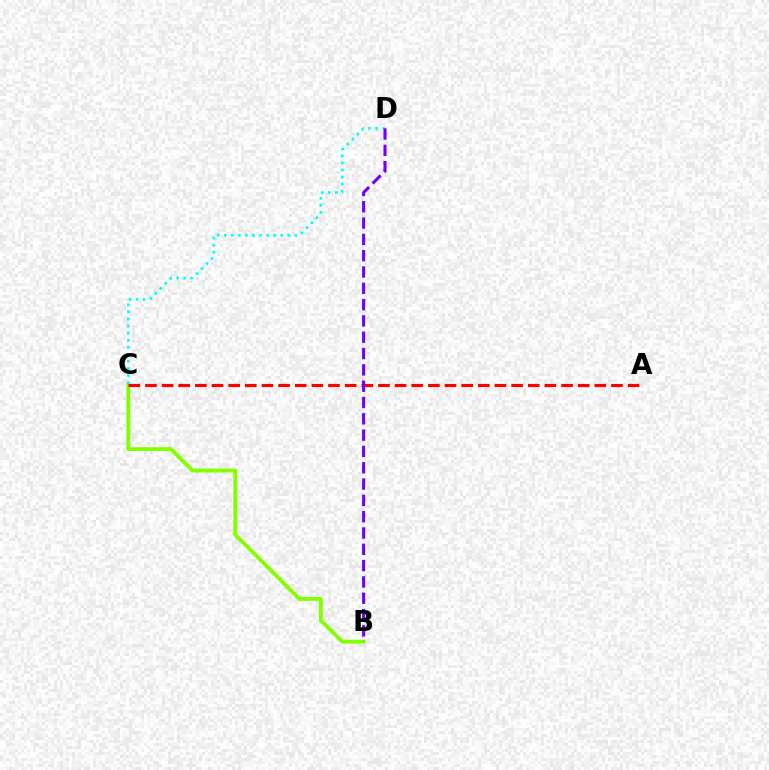{('B', 'C'): [{'color': '#84ff00', 'line_style': 'solid', 'thickness': 2.81}], ('A', 'C'): [{'color': '#ff0000', 'line_style': 'dashed', 'thickness': 2.26}], ('C', 'D'): [{'color': '#00fff6', 'line_style': 'dotted', 'thickness': 1.92}], ('B', 'D'): [{'color': '#7200ff', 'line_style': 'dashed', 'thickness': 2.22}]}